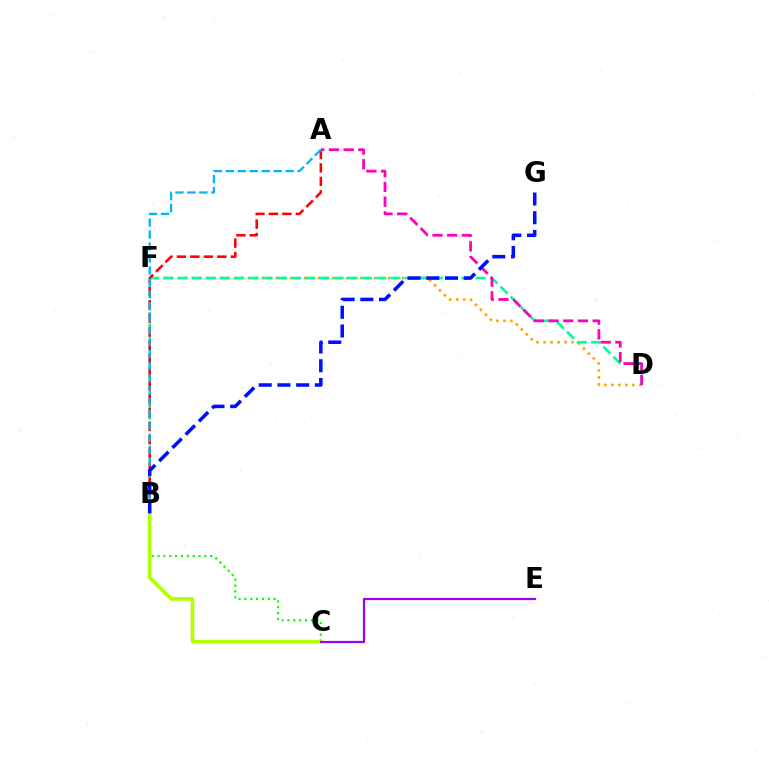{('D', 'F'): [{'color': '#ffa500', 'line_style': 'dotted', 'thickness': 1.9}, {'color': '#00ff9d', 'line_style': 'dashed', 'thickness': 1.93}], ('C', 'F'): [{'color': '#08ff00', 'line_style': 'dotted', 'thickness': 1.59}], ('A', 'B'): [{'color': '#ff0000', 'line_style': 'dashed', 'thickness': 1.83}, {'color': '#00b5ff', 'line_style': 'dashed', 'thickness': 1.63}], ('B', 'C'): [{'color': '#b3ff00', 'line_style': 'solid', 'thickness': 2.62}], ('A', 'D'): [{'color': '#ff00bd', 'line_style': 'dashed', 'thickness': 2.0}], ('C', 'E'): [{'color': '#9b00ff', 'line_style': 'solid', 'thickness': 1.6}], ('B', 'G'): [{'color': '#0010ff', 'line_style': 'dashed', 'thickness': 2.54}]}